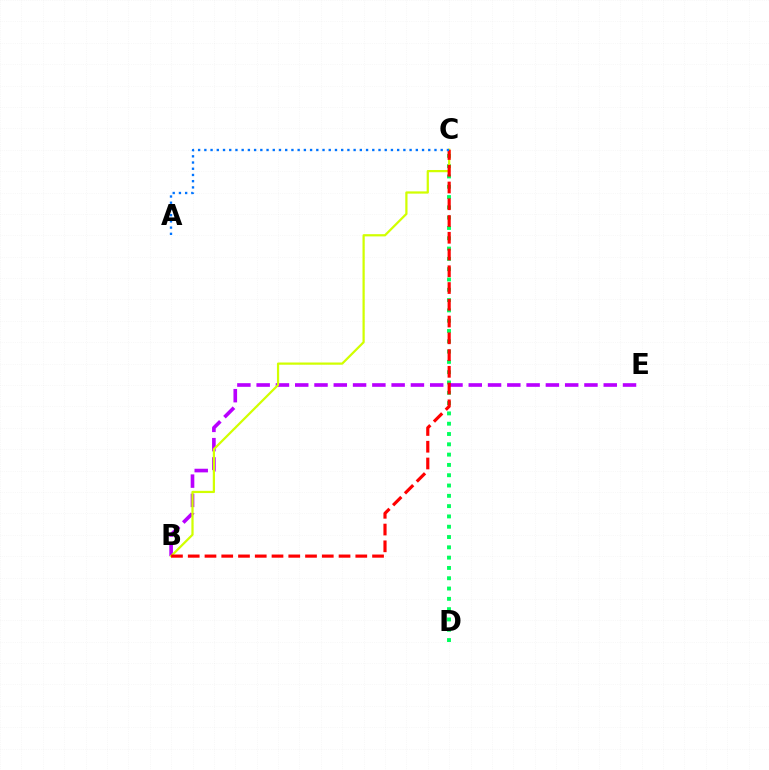{('C', 'D'): [{'color': '#00ff5c', 'line_style': 'dotted', 'thickness': 2.8}], ('B', 'E'): [{'color': '#b900ff', 'line_style': 'dashed', 'thickness': 2.62}], ('B', 'C'): [{'color': '#d1ff00', 'line_style': 'solid', 'thickness': 1.61}, {'color': '#ff0000', 'line_style': 'dashed', 'thickness': 2.28}], ('A', 'C'): [{'color': '#0074ff', 'line_style': 'dotted', 'thickness': 1.69}]}